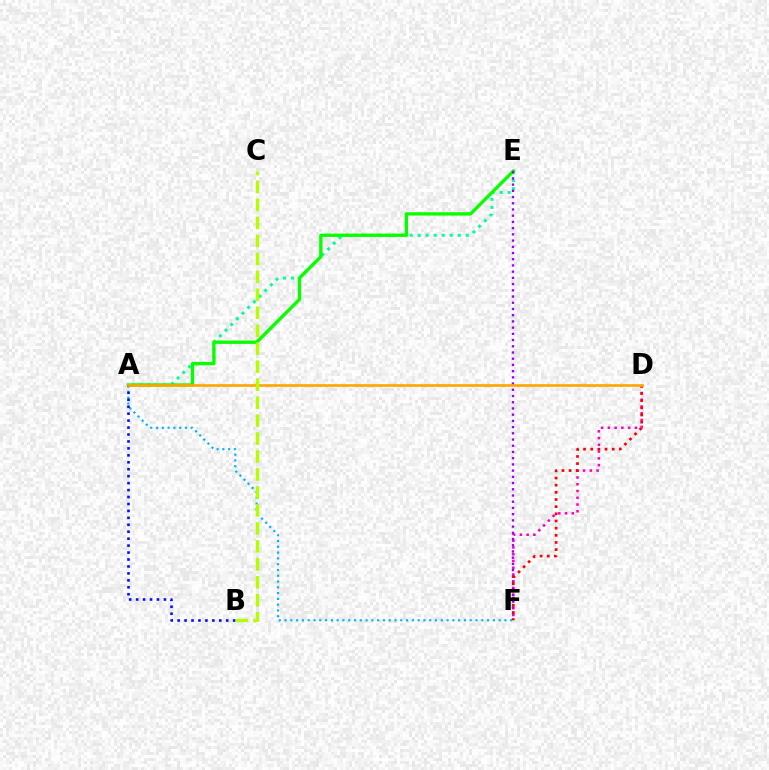{('A', 'F'): [{'color': '#00b5ff', 'line_style': 'dotted', 'thickness': 1.57}], ('A', 'E'): [{'color': '#00ff9d', 'line_style': 'dotted', 'thickness': 2.18}, {'color': '#08ff00', 'line_style': 'solid', 'thickness': 2.4}], ('D', 'F'): [{'color': '#ff00bd', 'line_style': 'dotted', 'thickness': 1.84}, {'color': '#ff0000', 'line_style': 'dotted', 'thickness': 1.95}], ('E', 'F'): [{'color': '#9b00ff', 'line_style': 'dotted', 'thickness': 1.69}], ('A', 'B'): [{'color': '#0010ff', 'line_style': 'dotted', 'thickness': 1.89}], ('A', 'D'): [{'color': '#ffa500', 'line_style': 'solid', 'thickness': 1.91}], ('B', 'C'): [{'color': '#b3ff00', 'line_style': 'dashed', 'thickness': 2.44}]}